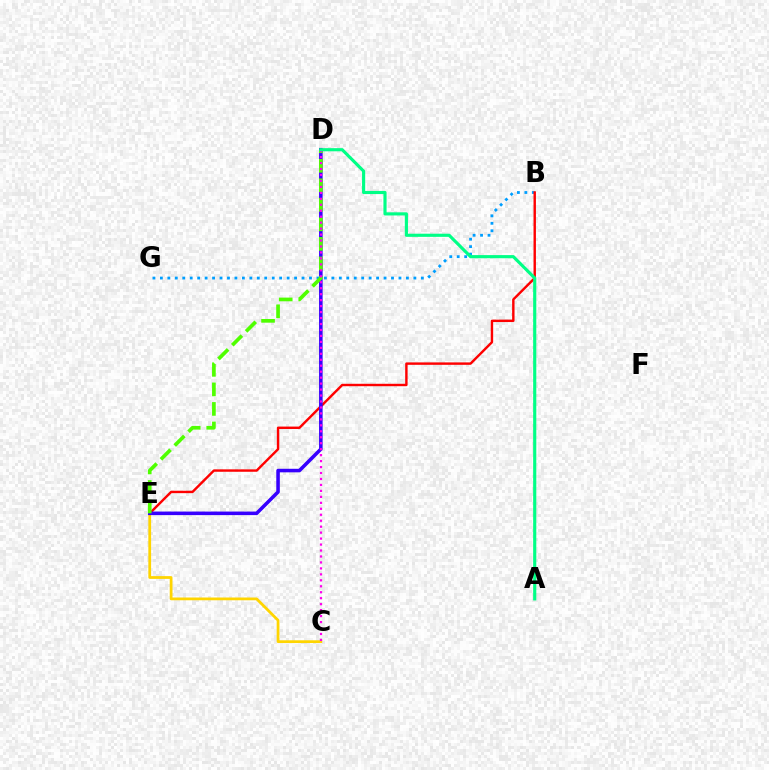{('B', 'G'): [{'color': '#009eff', 'line_style': 'dotted', 'thickness': 2.03}], ('C', 'E'): [{'color': '#ffd500', 'line_style': 'solid', 'thickness': 1.99}], ('B', 'E'): [{'color': '#ff0000', 'line_style': 'solid', 'thickness': 1.74}], ('D', 'E'): [{'color': '#3700ff', 'line_style': 'solid', 'thickness': 2.56}, {'color': '#4fff00', 'line_style': 'dashed', 'thickness': 2.65}], ('C', 'D'): [{'color': '#ff00ed', 'line_style': 'dotted', 'thickness': 1.62}], ('A', 'D'): [{'color': '#00ff86', 'line_style': 'solid', 'thickness': 2.26}]}